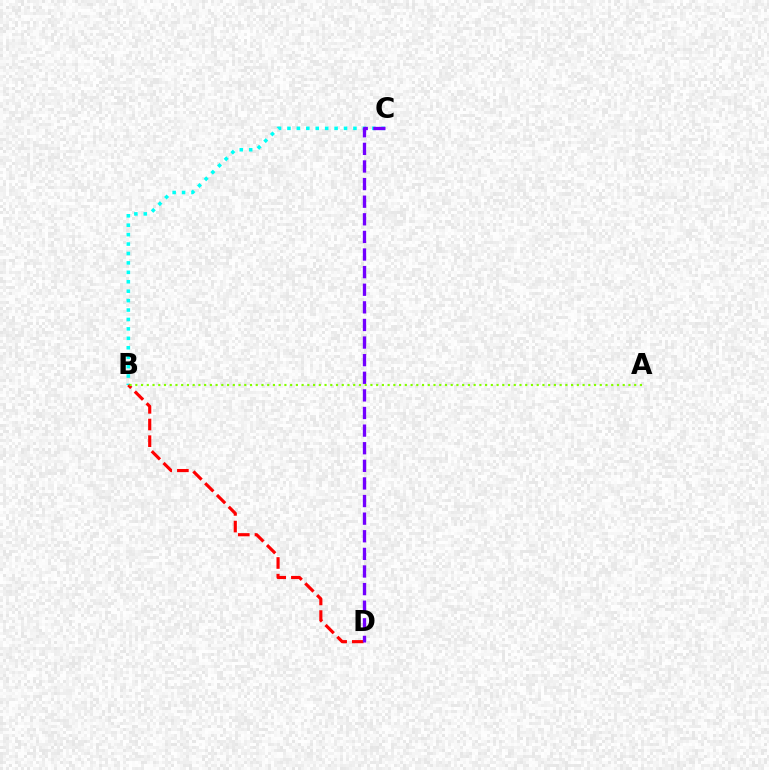{('B', 'C'): [{'color': '#00fff6', 'line_style': 'dotted', 'thickness': 2.56}], ('B', 'D'): [{'color': '#ff0000', 'line_style': 'dashed', 'thickness': 2.26}], ('A', 'B'): [{'color': '#84ff00', 'line_style': 'dotted', 'thickness': 1.56}], ('C', 'D'): [{'color': '#7200ff', 'line_style': 'dashed', 'thickness': 2.39}]}